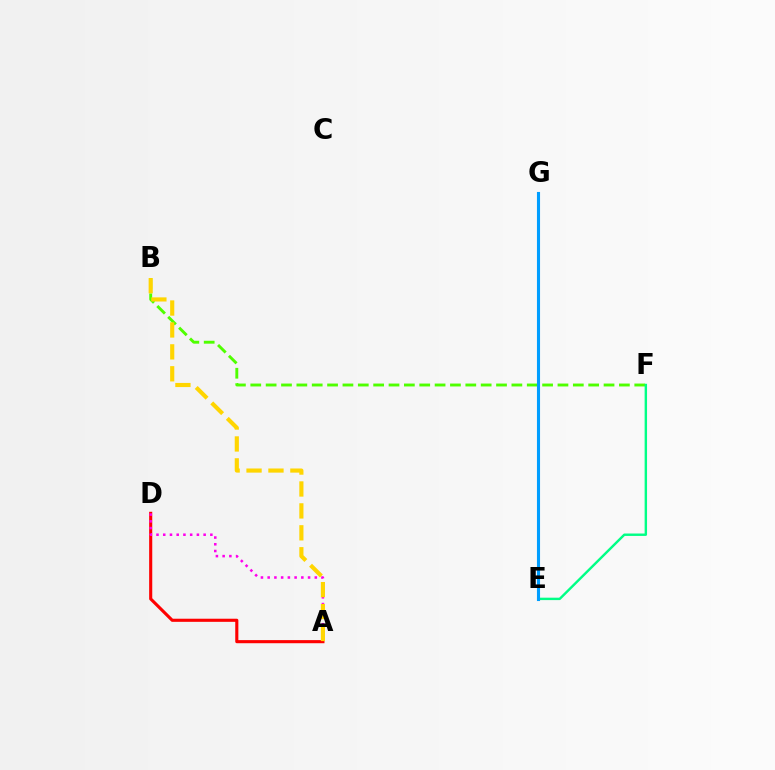{('A', 'D'): [{'color': '#ff0000', 'line_style': 'solid', 'thickness': 2.24}, {'color': '#ff00ed', 'line_style': 'dotted', 'thickness': 1.83}], ('E', 'G'): [{'color': '#3700ff', 'line_style': 'dotted', 'thickness': 1.81}, {'color': '#009eff', 'line_style': 'solid', 'thickness': 2.22}], ('B', 'F'): [{'color': '#4fff00', 'line_style': 'dashed', 'thickness': 2.09}], ('E', 'F'): [{'color': '#00ff86', 'line_style': 'solid', 'thickness': 1.74}], ('A', 'B'): [{'color': '#ffd500', 'line_style': 'dashed', 'thickness': 2.98}]}